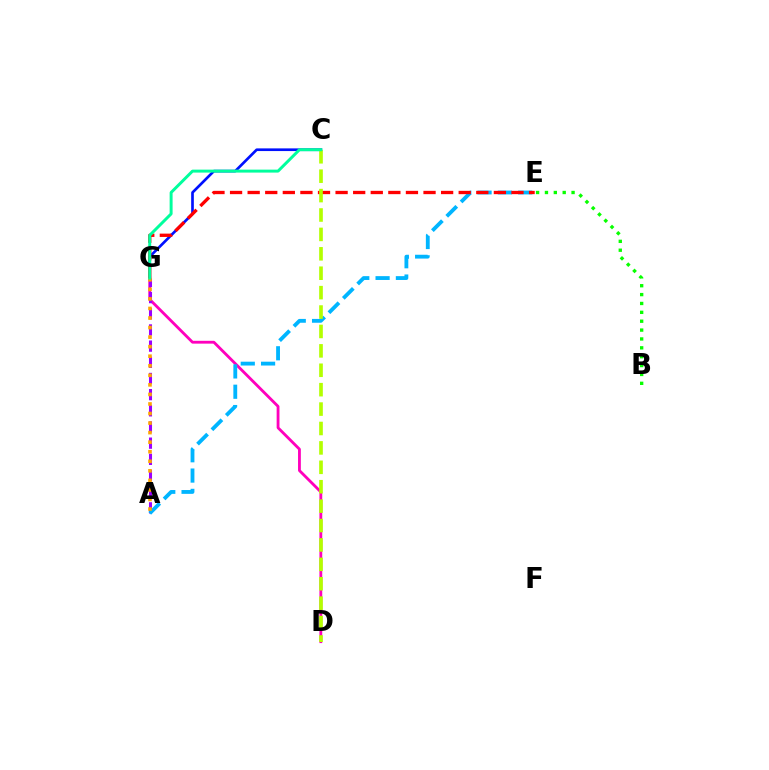{('D', 'G'): [{'color': '#ff00bd', 'line_style': 'solid', 'thickness': 2.03}], ('A', 'G'): [{'color': '#9b00ff', 'line_style': 'dashed', 'thickness': 2.2}, {'color': '#ffa500', 'line_style': 'dotted', 'thickness': 2.59}], ('C', 'G'): [{'color': '#0010ff', 'line_style': 'solid', 'thickness': 1.93}, {'color': '#00ff9d', 'line_style': 'solid', 'thickness': 2.13}], ('A', 'E'): [{'color': '#00b5ff', 'line_style': 'dashed', 'thickness': 2.76}], ('E', 'G'): [{'color': '#ff0000', 'line_style': 'dashed', 'thickness': 2.39}], ('B', 'E'): [{'color': '#08ff00', 'line_style': 'dotted', 'thickness': 2.41}], ('C', 'D'): [{'color': '#b3ff00', 'line_style': 'dashed', 'thickness': 2.64}]}